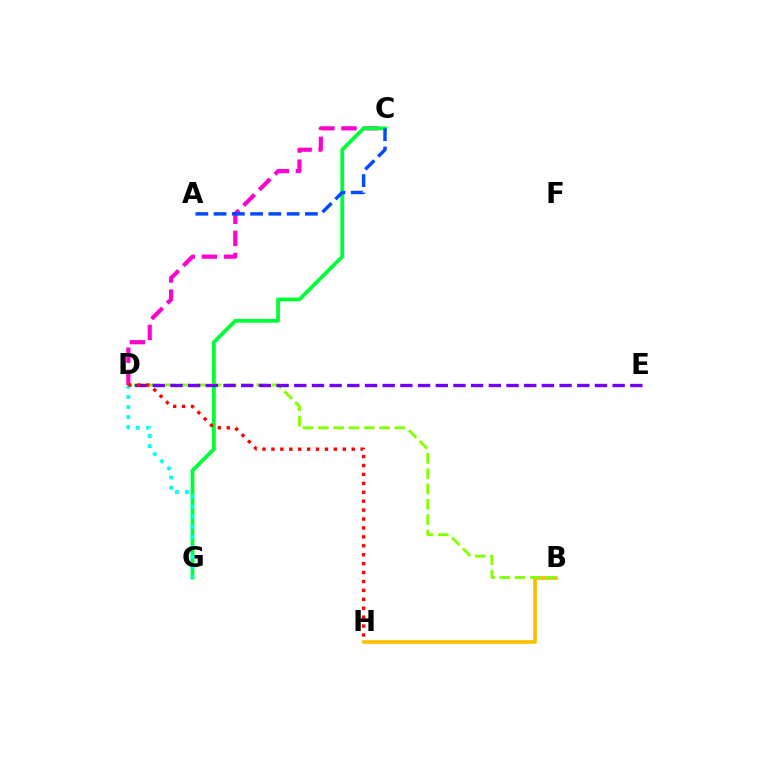{('C', 'D'): [{'color': '#ff00cf', 'line_style': 'dashed', 'thickness': 3.0}], ('B', 'H'): [{'color': '#ffbd00', 'line_style': 'solid', 'thickness': 2.62}], ('C', 'G'): [{'color': '#00ff39', 'line_style': 'solid', 'thickness': 2.73}], ('B', 'D'): [{'color': '#84ff00', 'line_style': 'dashed', 'thickness': 2.08}], ('D', 'E'): [{'color': '#7200ff', 'line_style': 'dashed', 'thickness': 2.4}], ('A', 'C'): [{'color': '#004bff', 'line_style': 'dashed', 'thickness': 2.48}], ('D', 'G'): [{'color': '#00fff6', 'line_style': 'dotted', 'thickness': 2.74}], ('D', 'H'): [{'color': '#ff0000', 'line_style': 'dotted', 'thickness': 2.42}]}